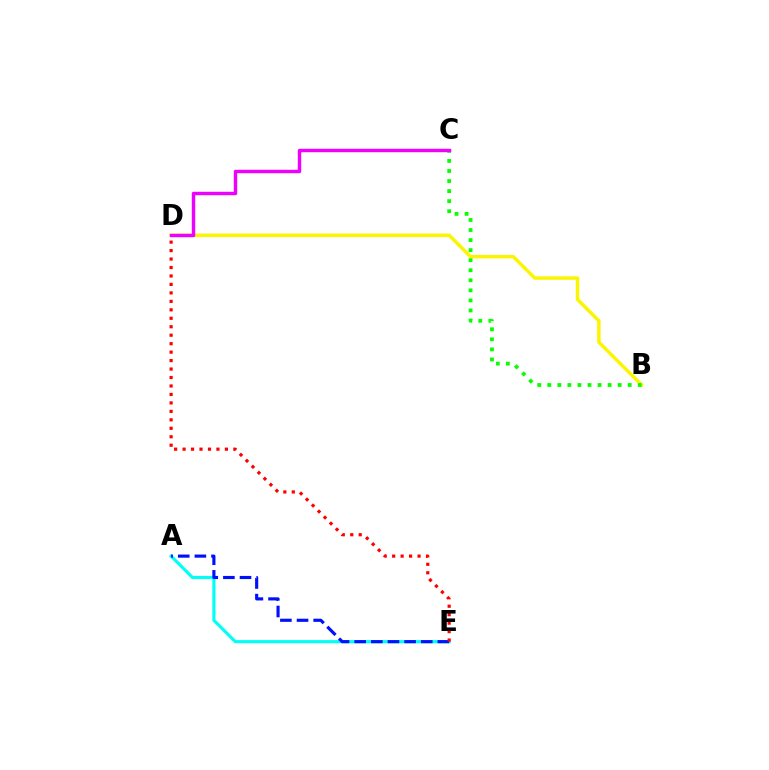{('A', 'E'): [{'color': '#00fff6', 'line_style': 'solid', 'thickness': 2.26}, {'color': '#0010ff', 'line_style': 'dashed', 'thickness': 2.26}], ('B', 'D'): [{'color': '#fcf500', 'line_style': 'solid', 'thickness': 2.48}], ('B', 'C'): [{'color': '#08ff00', 'line_style': 'dotted', 'thickness': 2.73}], ('C', 'D'): [{'color': '#ee00ff', 'line_style': 'solid', 'thickness': 2.46}], ('D', 'E'): [{'color': '#ff0000', 'line_style': 'dotted', 'thickness': 2.3}]}